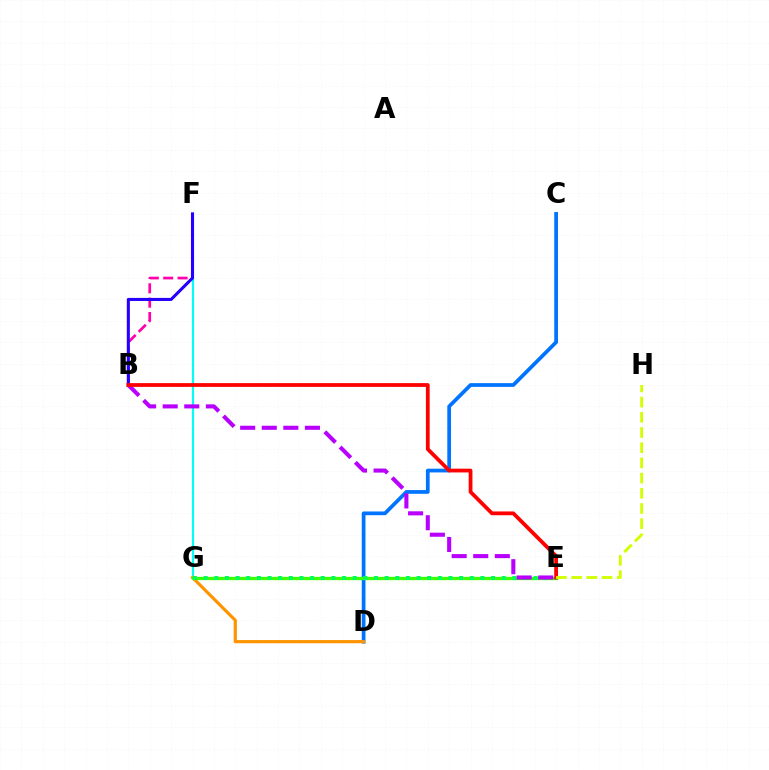{('F', 'G'): [{'color': '#00fff6', 'line_style': 'solid', 'thickness': 1.55}], ('C', 'D'): [{'color': '#0074ff', 'line_style': 'solid', 'thickness': 2.69}], ('D', 'G'): [{'color': '#ff9400', 'line_style': 'solid', 'thickness': 2.29}], ('B', 'F'): [{'color': '#ff00ac', 'line_style': 'dashed', 'thickness': 1.95}, {'color': '#2500ff', 'line_style': 'solid', 'thickness': 2.21}], ('E', 'G'): [{'color': '#3dff00', 'line_style': 'solid', 'thickness': 2.38}, {'color': '#00ff5c', 'line_style': 'dotted', 'thickness': 2.89}], ('B', 'E'): [{'color': '#b900ff', 'line_style': 'dashed', 'thickness': 2.93}, {'color': '#ff0000', 'line_style': 'solid', 'thickness': 2.71}], ('E', 'H'): [{'color': '#d1ff00', 'line_style': 'dashed', 'thickness': 2.06}]}